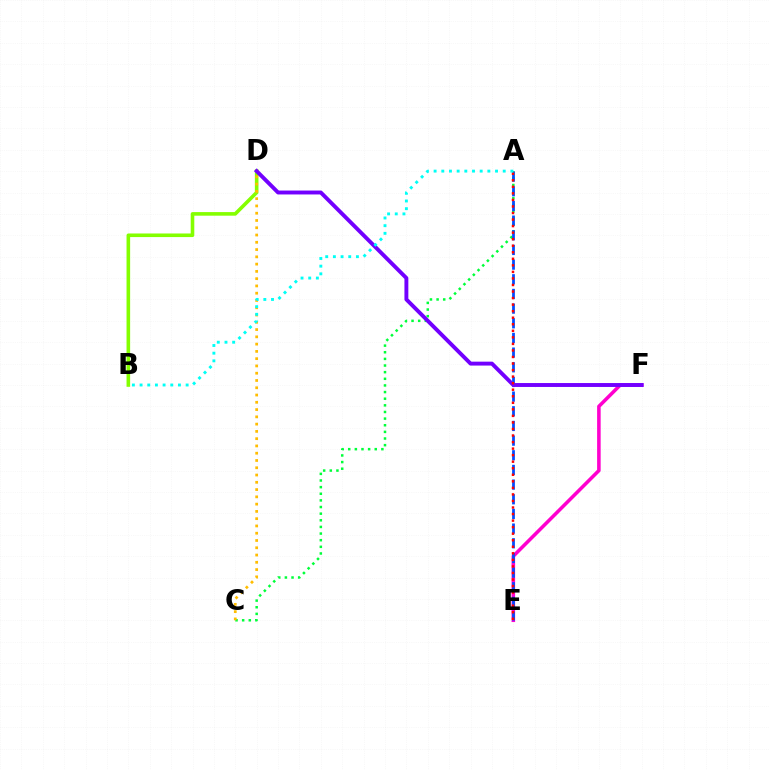{('E', 'F'): [{'color': '#ff00cf', 'line_style': 'solid', 'thickness': 2.56}], ('A', 'C'): [{'color': '#00ff39', 'line_style': 'dotted', 'thickness': 1.8}], ('B', 'D'): [{'color': '#84ff00', 'line_style': 'solid', 'thickness': 2.59}], ('A', 'E'): [{'color': '#004bff', 'line_style': 'dashed', 'thickness': 1.99}, {'color': '#ff0000', 'line_style': 'dotted', 'thickness': 1.78}], ('D', 'F'): [{'color': '#7200ff', 'line_style': 'solid', 'thickness': 2.82}], ('C', 'D'): [{'color': '#ffbd00', 'line_style': 'dotted', 'thickness': 1.98}], ('A', 'B'): [{'color': '#00fff6', 'line_style': 'dotted', 'thickness': 2.09}]}